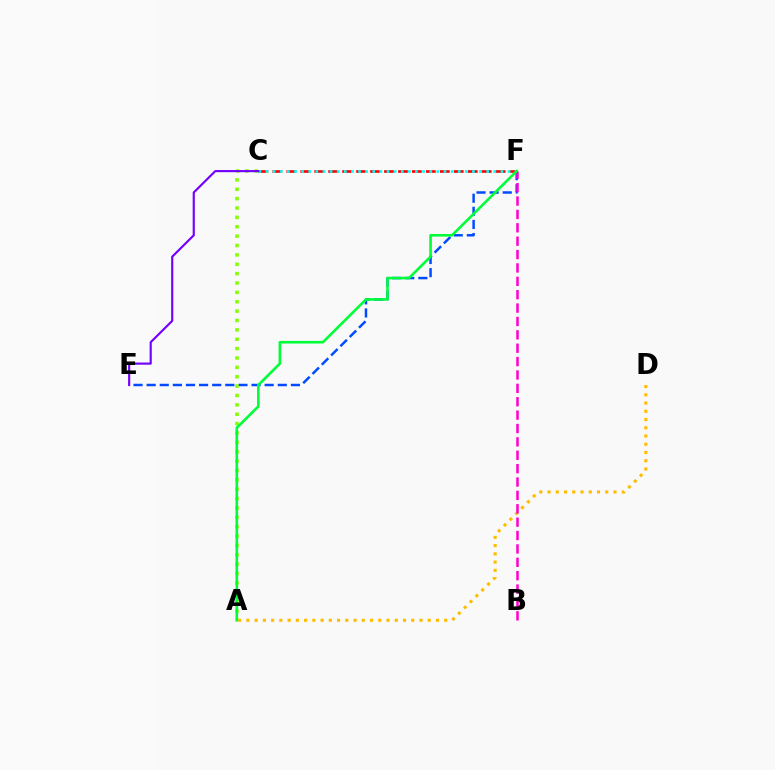{('E', 'F'): [{'color': '#004bff', 'line_style': 'dashed', 'thickness': 1.78}], ('A', 'C'): [{'color': '#84ff00', 'line_style': 'dotted', 'thickness': 2.55}], ('C', 'F'): [{'color': '#ff0000', 'line_style': 'dashed', 'thickness': 1.9}, {'color': '#00fff6', 'line_style': 'dotted', 'thickness': 1.93}], ('A', 'D'): [{'color': '#ffbd00', 'line_style': 'dotted', 'thickness': 2.24}], ('C', 'E'): [{'color': '#7200ff', 'line_style': 'solid', 'thickness': 1.55}], ('B', 'F'): [{'color': '#ff00cf', 'line_style': 'dashed', 'thickness': 1.82}], ('A', 'F'): [{'color': '#00ff39', 'line_style': 'solid', 'thickness': 1.88}]}